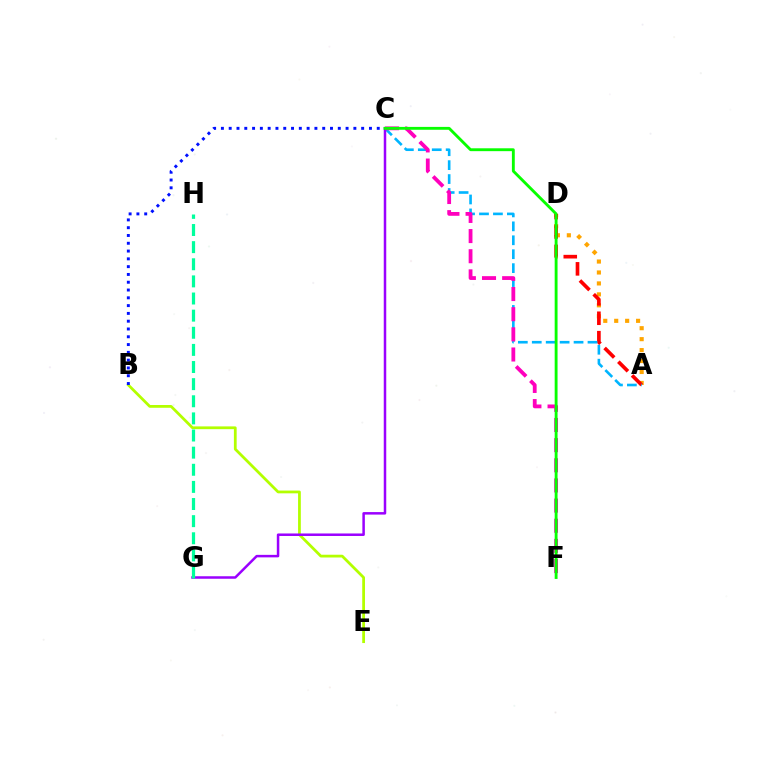{('A', 'D'): [{'color': '#ffa500', 'line_style': 'dotted', 'thickness': 2.97}, {'color': '#ff0000', 'line_style': 'dashed', 'thickness': 2.64}], ('B', 'E'): [{'color': '#b3ff00', 'line_style': 'solid', 'thickness': 1.99}], ('A', 'C'): [{'color': '#00b5ff', 'line_style': 'dashed', 'thickness': 1.89}], ('C', 'G'): [{'color': '#9b00ff', 'line_style': 'solid', 'thickness': 1.8}], ('B', 'C'): [{'color': '#0010ff', 'line_style': 'dotted', 'thickness': 2.12}], ('C', 'F'): [{'color': '#ff00bd', 'line_style': 'dashed', 'thickness': 2.74}, {'color': '#08ff00', 'line_style': 'solid', 'thickness': 2.06}], ('G', 'H'): [{'color': '#00ff9d', 'line_style': 'dashed', 'thickness': 2.33}]}